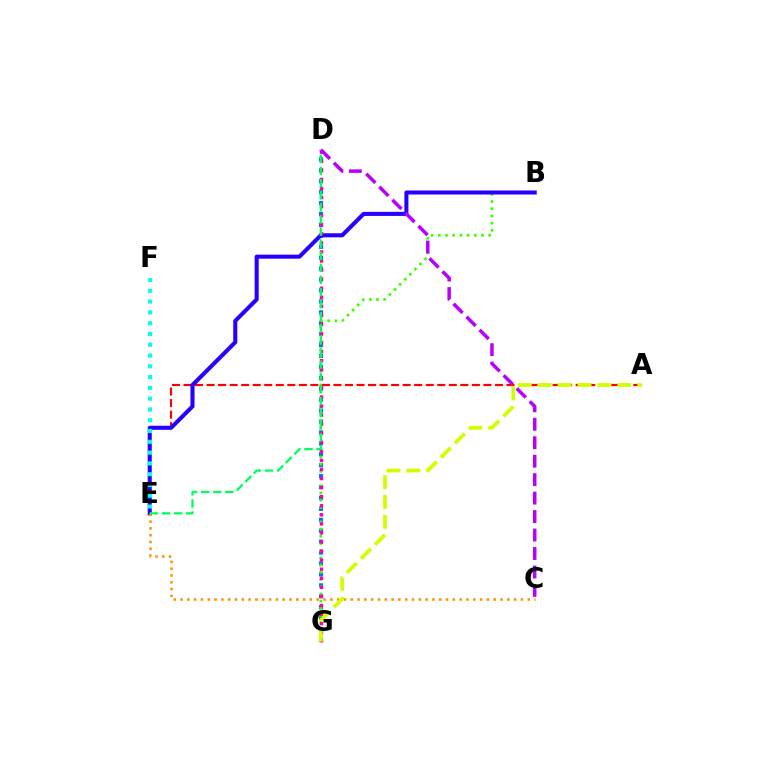{('D', 'G'): [{'color': '#0074ff', 'line_style': 'dotted', 'thickness': 2.97}, {'color': '#ff00ac', 'line_style': 'dotted', 'thickness': 2.46}], ('B', 'G'): [{'color': '#3dff00', 'line_style': 'dotted', 'thickness': 1.96}], ('A', 'E'): [{'color': '#ff0000', 'line_style': 'dashed', 'thickness': 1.57}], ('B', 'E'): [{'color': '#2500ff', 'line_style': 'solid', 'thickness': 2.92}], ('E', 'F'): [{'color': '#00fff6', 'line_style': 'dotted', 'thickness': 2.93}], ('C', 'E'): [{'color': '#ff9400', 'line_style': 'dotted', 'thickness': 1.85}], ('A', 'G'): [{'color': '#d1ff00', 'line_style': 'dashed', 'thickness': 2.71}], ('D', 'E'): [{'color': '#00ff5c', 'line_style': 'dashed', 'thickness': 1.64}], ('C', 'D'): [{'color': '#b900ff', 'line_style': 'dashed', 'thickness': 2.51}]}